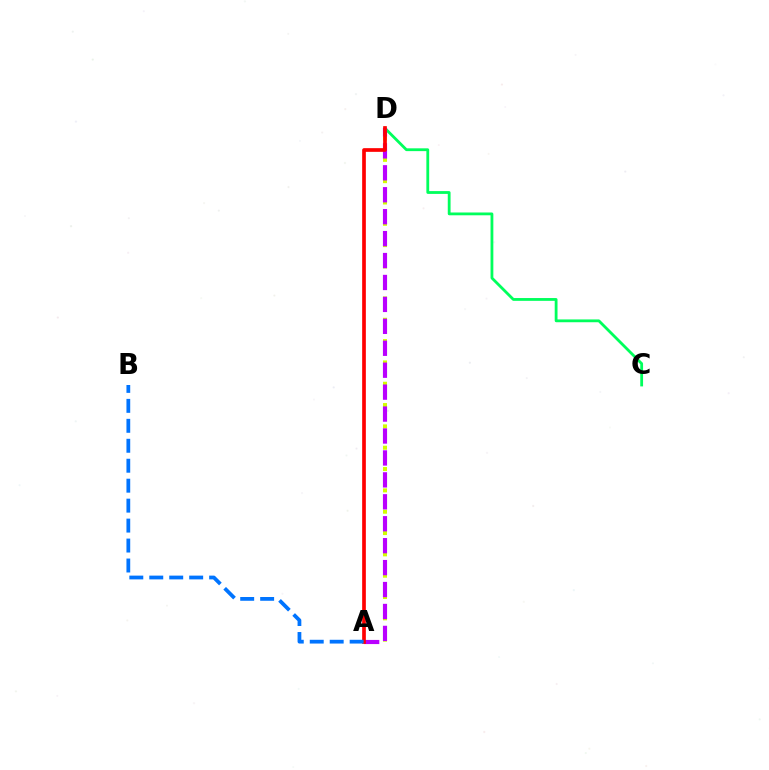{('C', 'D'): [{'color': '#00ff5c', 'line_style': 'solid', 'thickness': 2.02}], ('A', 'D'): [{'color': '#d1ff00', 'line_style': 'dotted', 'thickness': 2.9}, {'color': '#b900ff', 'line_style': 'dashed', 'thickness': 2.98}, {'color': '#ff0000', 'line_style': 'solid', 'thickness': 2.65}], ('A', 'B'): [{'color': '#0074ff', 'line_style': 'dashed', 'thickness': 2.71}]}